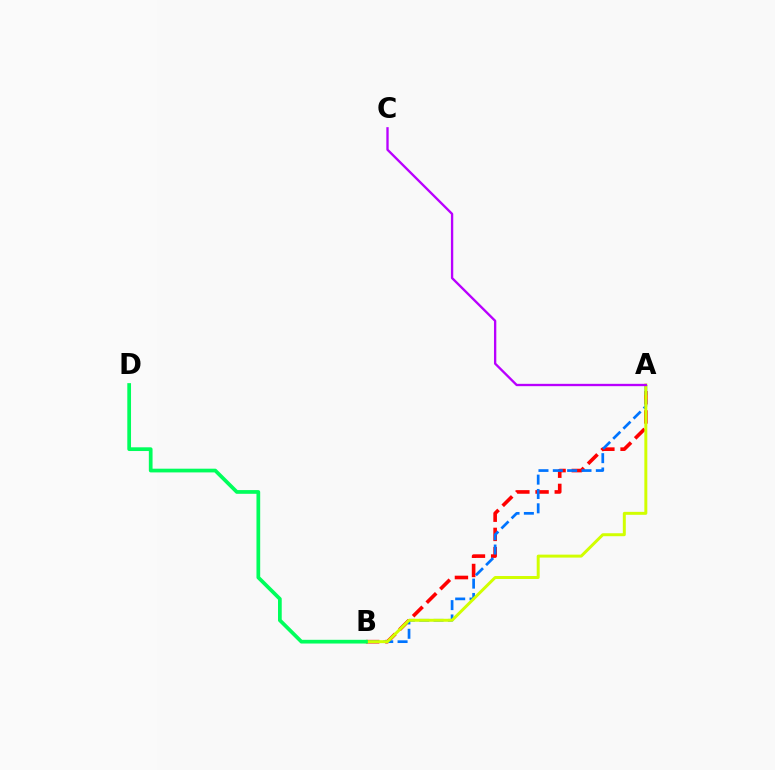{('A', 'B'): [{'color': '#ff0000', 'line_style': 'dashed', 'thickness': 2.61}, {'color': '#0074ff', 'line_style': 'dashed', 'thickness': 1.95}, {'color': '#d1ff00', 'line_style': 'solid', 'thickness': 2.14}], ('B', 'D'): [{'color': '#00ff5c', 'line_style': 'solid', 'thickness': 2.68}], ('A', 'C'): [{'color': '#b900ff', 'line_style': 'solid', 'thickness': 1.68}]}